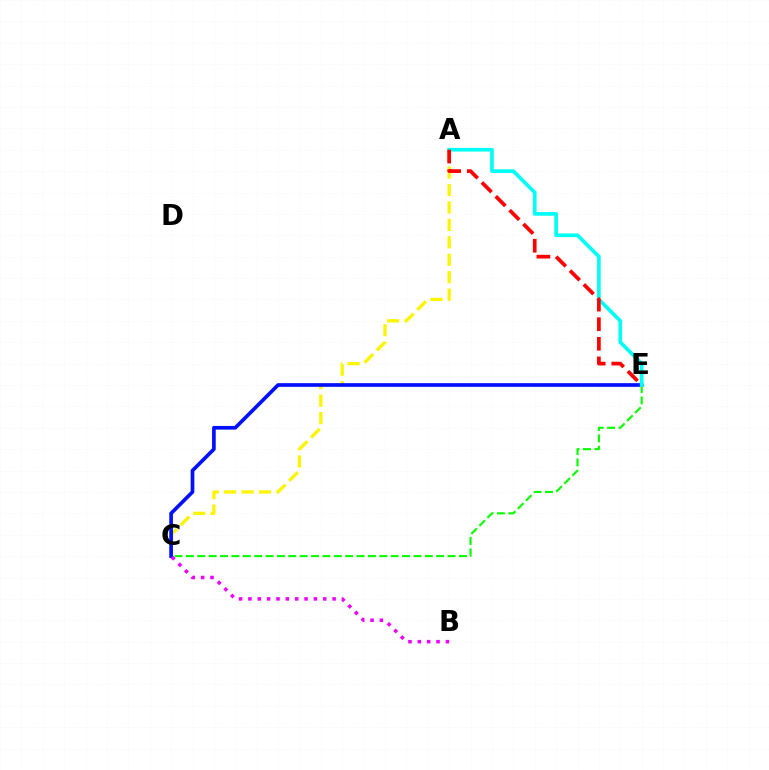{('A', 'C'): [{'color': '#fcf500', 'line_style': 'dashed', 'thickness': 2.37}], ('C', 'E'): [{'color': '#0010ff', 'line_style': 'solid', 'thickness': 2.65}, {'color': '#08ff00', 'line_style': 'dashed', 'thickness': 1.55}], ('A', 'E'): [{'color': '#00fff6', 'line_style': 'solid', 'thickness': 2.64}, {'color': '#ff0000', 'line_style': 'dashed', 'thickness': 2.66}], ('B', 'C'): [{'color': '#ee00ff', 'line_style': 'dotted', 'thickness': 2.54}]}